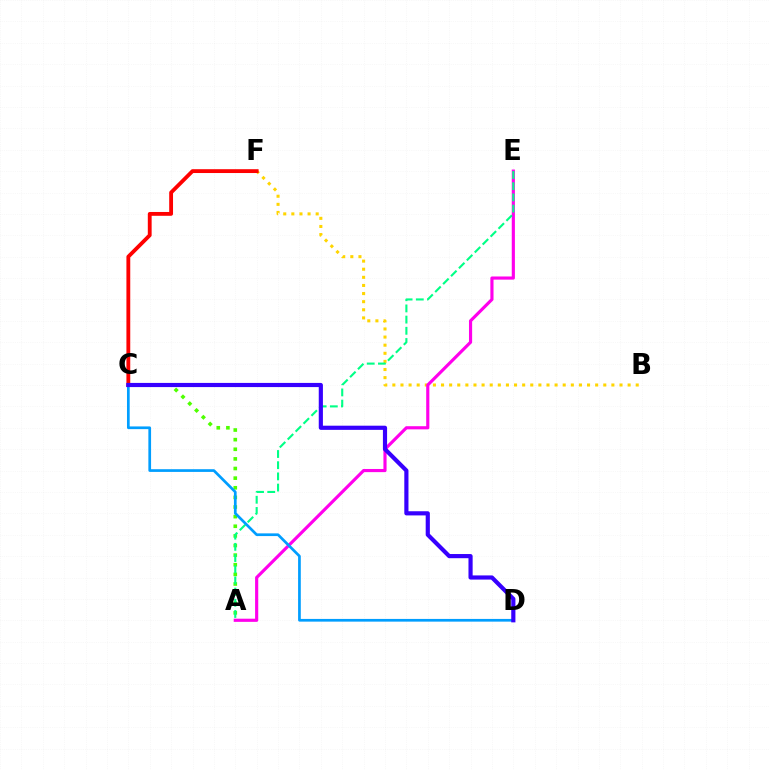{('B', 'F'): [{'color': '#ffd500', 'line_style': 'dotted', 'thickness': 2.2}], ('A', 'E'): [{'color': '#ff00ed', 'line_style': 'solid', 'thickness': 2.27}, {'color': '#00ff86', 'line_style': 'dashed', 'thickness': 1.52}], ('A', 'C'): [{'color': '#4fff00', 'line_style': 'dotted', 'thickness': 2.61}], ('C', 'F'): [{'color': '#ff0000', 'line_style': 'solid', 'thickness': 2.76}], ('C', 'D'): [{'color': '#009eff', 'line_style': 'solid', 'thickness': 1.95}, {'color': '#3700ff', 'line_style': 'solid', 'thickness': 3.0}]}